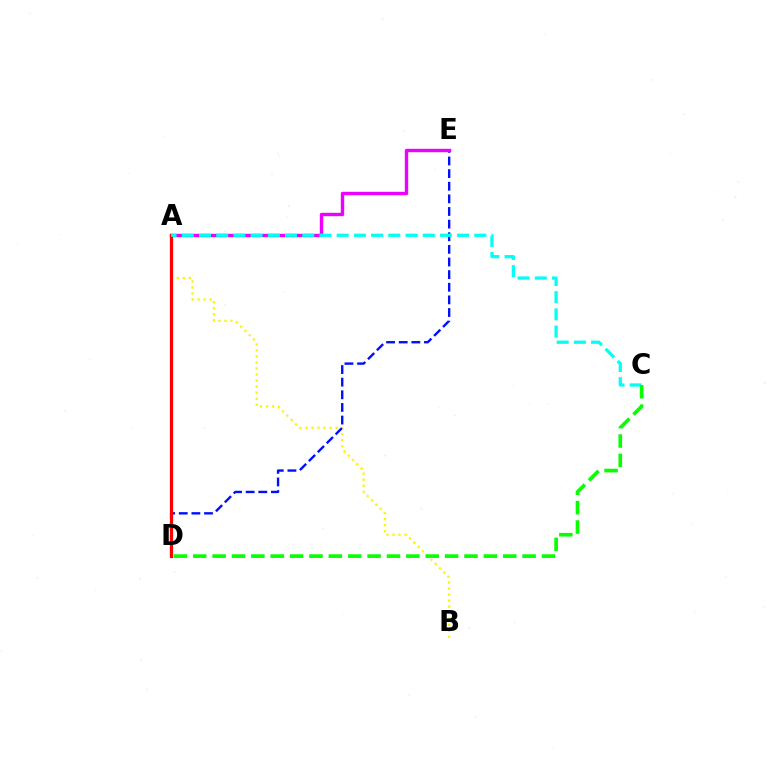{('A', 'B'): [{'color': '#fcf500', 'line_style': 'dotted', 'thickness': 1.64}], ('D', 'E'): [{'color': '#0010ff', 'line_style': 'dashed', 'thickness': 1.72}], ('A', 'E'): [{'color': '#ee00ff', 'line_style': 'solid', 'thickness': 2.44}], ('A', 'D'): [{'color': '#ff0000', 'line_style': 'solid', 'thickness': 2.31}], ('A', 'C'): [{'color': '#00fff6', 'line_style': 'dashed', 'thickness': 2.34}], ('C', 'D'): [{'color': '#08ff00', 'line_style': 'dashed', 'thickness': 2.63}]}